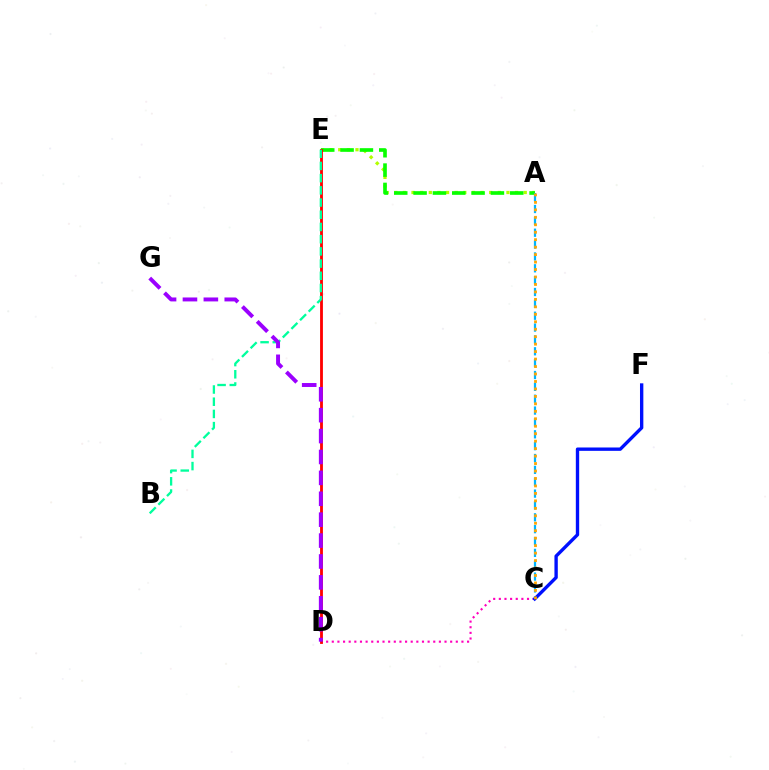{('C', 'D'): [{'color': '#ff00bd', 'line_style': 'dotted', 'thickness': 1.53}], ('A', 'E'): [{'color': '#b3ff00', 'line_style': 'dotted', 'thickness': 2.34}, {'color': '#08ff00', 'line_style': 'dashed', 'thickness': 2.63}], ('D', 'E'): [{'color': '#ff0000', 'line_style': 'solid', 'thickness': 2.03}], ('A', 'C'): [{'color': '#00b5ff', 'line_style': 'dashed', 'thickness': 1.61}, {'color': '#ffa500', 'line_style': 'dotted', 'thickness': 2.03}], ('B', 'E'): [{'color': '#00ff9d', 'line_style': 'dashed', 'thickness': 1.66}], ('C', 'F'): [{'color': '#0010ff', 'line_style': 'solid', 'thickness': 2.42}], ('D', 'G'): [{'color': '#9b00ff', 'line_style': 'dashed', 'thickness': 2.84}]}